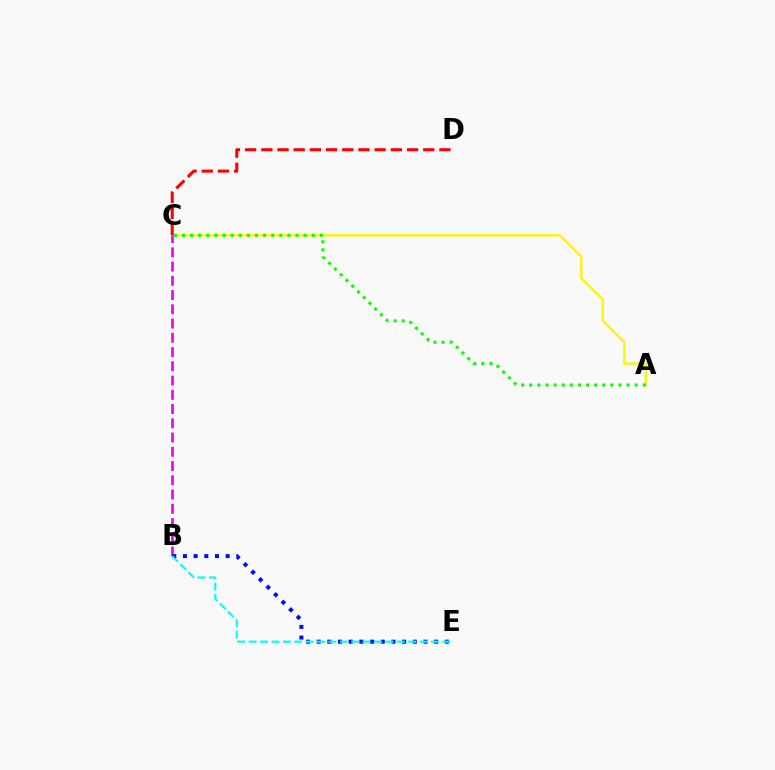{('A', 'C'): [{'color': '#fcf500', 'line_style': 'solid', 'thickness': 1.67}, {'color': '#08ff00', 'line_style': 'dotted', 'thickness': 2.2}], ('B', 'C'): [{'color': '#ee00ff', 'line_style': 'dashed', 'thickness': 1.94}], ('B', 'E'): [{'color': '#0010ff', 'line_style': 'dotted', 'thickness': 2.9}, {'color': '#00fff6', 'line_style': 'dashed', 'thickness': 1.55}], ('C', 'D'): [{'color': '#ff0000', 'line_style': 'dashed', 'thickness': 2.2}]}